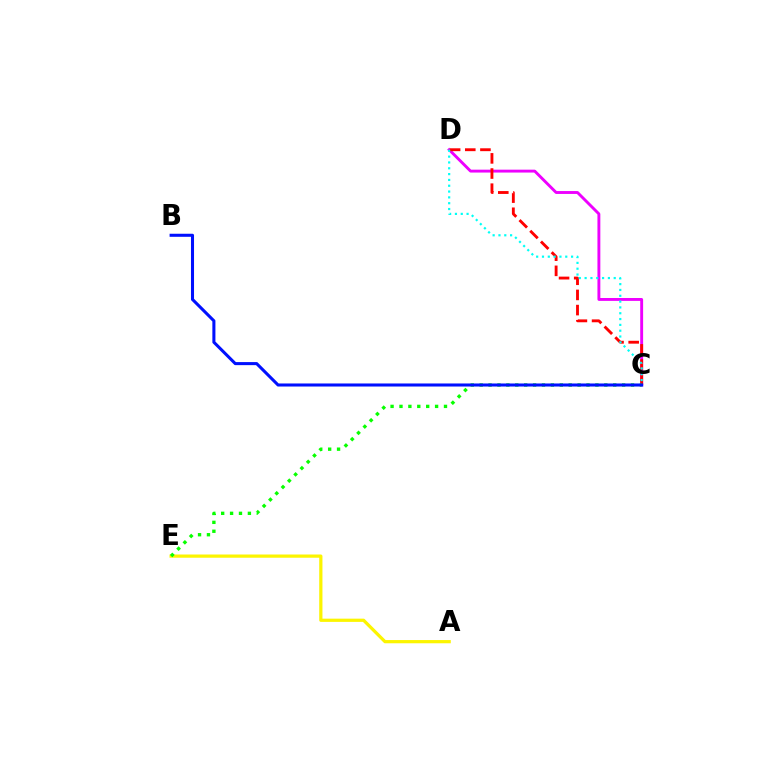{('C', 'D'): [{'color': '#ee00ff', 'line_style': 'solid', 'thickness': 2.08}, {'color': '#ff0000', 'line_style': 'dashed', 'thickness': 2.06}, {'color': '#00fff6', 'line_style': 'dotted', 'thickness': 1.58}], ('A', 'E'): [{'color': '#fcf500', 'line_style': 'solid', 'thickness': 2.32}], ('C', 'E'): [{'color': '#08ff00', 'line_style': 'dotted', 'thickness': 2.42}], ('B', 'C'): [{'color': '#0010ff', 'line_style': 'solid', 'thickness': 2.2}]}